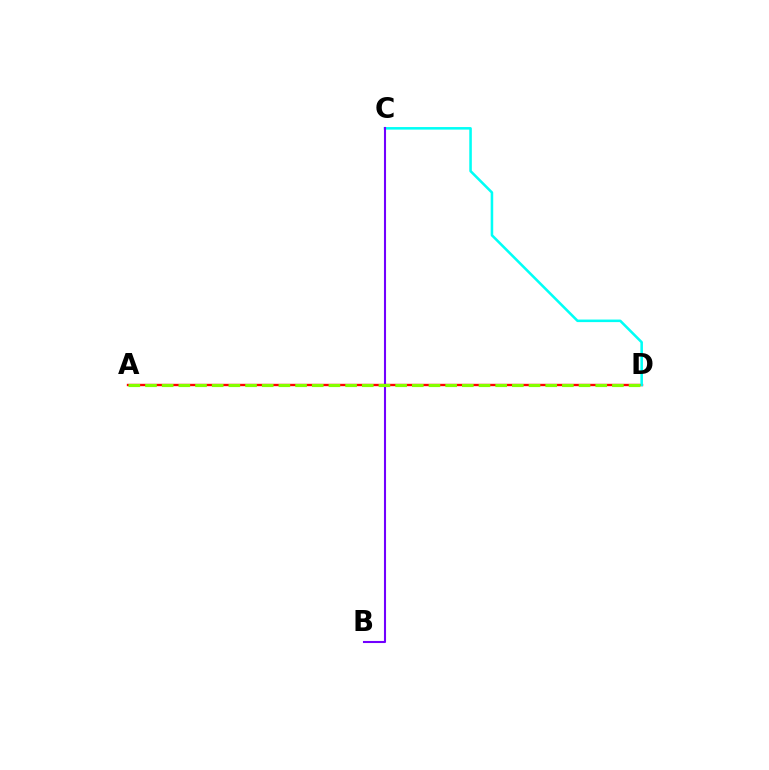{('A', 'D'): [{'color': '#ff0000', 'line_style': 'solid', 'thickness': 1.71}, {'color': '#84ff00', 'line_style': 'dashed', 'thickness': 2.27}], ('C', 'D'): [{'color': '#00fff6', 'line_style': 'solid', 'thickness': 1.84}], ('B', 'C'): [{'color': '#7200ff', 'line_style': 'solid', 'thickness': 1.5}]}